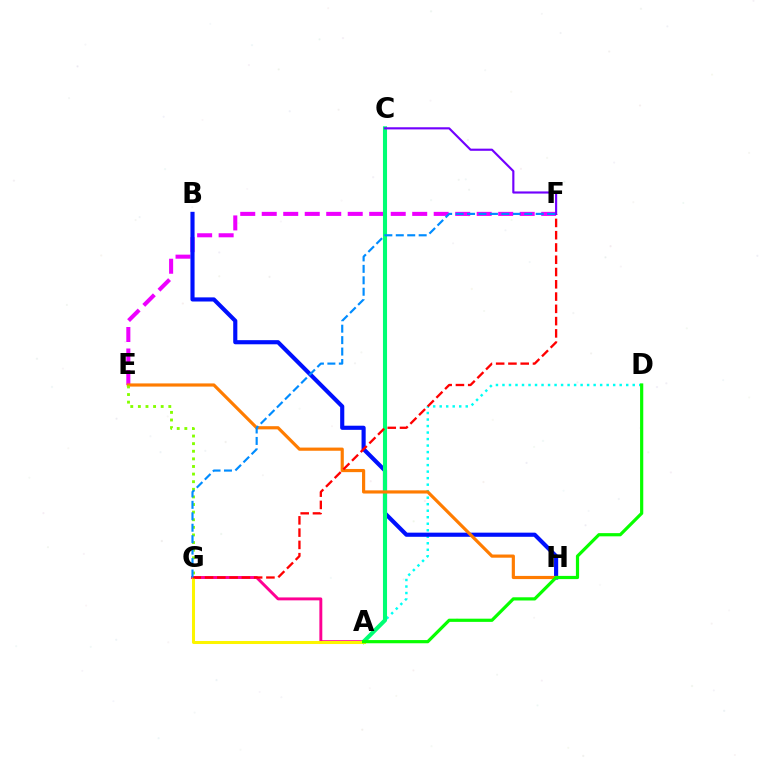{('E', 'F'): [{'color': '#ee00ff', 'line_style': 'dashed', 'thickness': 2.92}], ('A', 'G'): [{'color': '#ff0094', 'line_style': 'solid', 'thickness': 2.1}, {'color': '#fcf500', 'line_style': 'solid', 'thickness': 2.18}], ('A', 'D'): [{'color': '#00fff6', 'line_style': 'dotted', 'thickness': 1.77}, {'color': '#08ff00', 'line_style': 'solid', 'thickness': 2.3}], ('B', 'H'): [{'color': '#0010ff', 'line_style': 'solid', 'thickness': 2.98}], ('A', 'C'): [{'color': '#00ff74', 'line_style': 'solid', 'thickness': 2.94}], ('E', 'H'): [{'color': '#ff7c00', 'line_style': 'solid', 'thickness': 2.28}], ('E', 'G'): [{'color': '#84ff00', 'line_style': 'dotted', 'thickness': 2.07}], ('F', 'G'): [{'color': '#ff0000', 'line_style': 'dashed', 'thickness': 1.67}, {'color': '#008cff', 'line_style': 'dashed', 'thickness': 1.55}], ('C', 'F'): [{'color': '#7200ff', 'line_style': 'solid', 'thickness': 1.54}]}